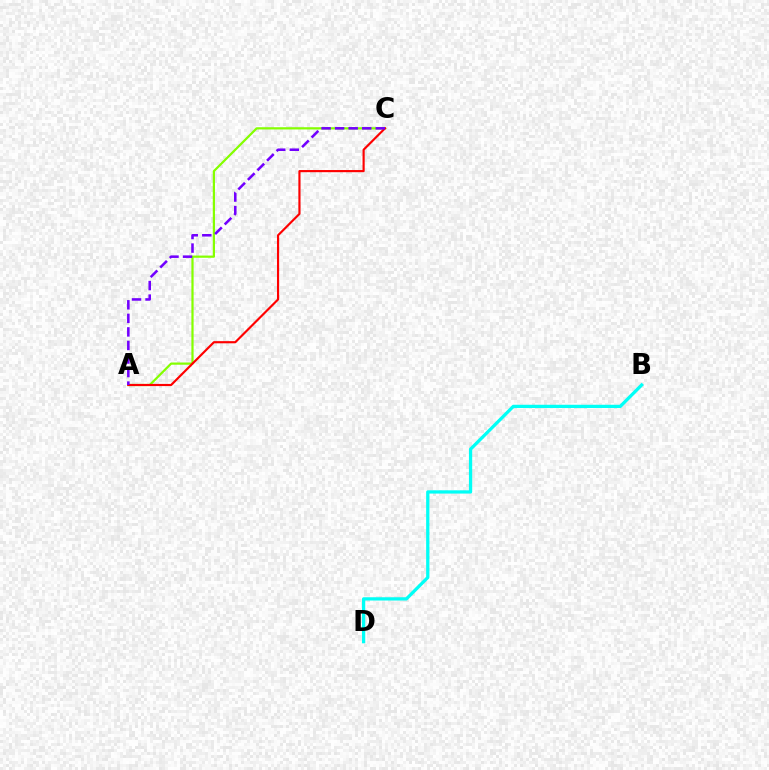{('A', 'C'): [{'color': '#84ff00', 'line_style': 'solid', 'thickness': 1.6}, {'color': '#ff0000', 'line_style': 'solid', 'thickness': 1.55}, {'color': '#7200ff', 'line_style': 'dashed', 'thickness': 1.84}], ('B', 'D'): [{'color': '#00fff6', 'line_style': 'solid', 'thickness': 2.35}]}